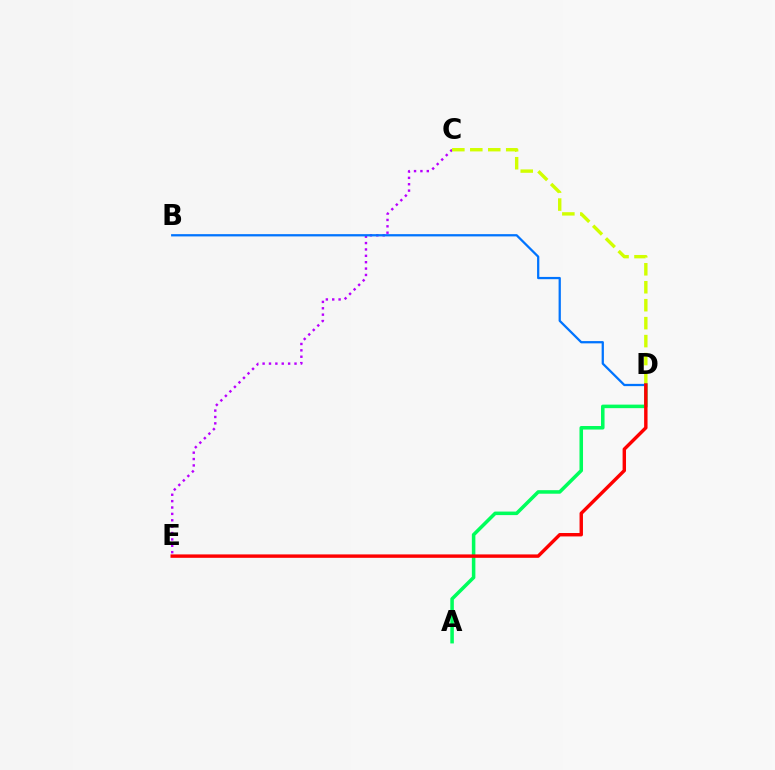{('C', 'E'): [{'color': '#b900ff', 'line_style': 'dotted', 'thickness': 1.73}], ('A', 'D'): [{'color': '#00ff5c', 'line_style': 'solid', 'thickness': 2.55}], ('C', 'D'): [{'color': '#d1ff00', 'line_style': 'dashed', 'thickness': 2.44}], ('B', 'D'): [{'color': '#0074ff', 'line_style': 'solid', 'thickness': 1.63}], ('D', 'E'): [{'color': '#ff0000', 'line_style': 'solid', 'thickness': 2.46}]}